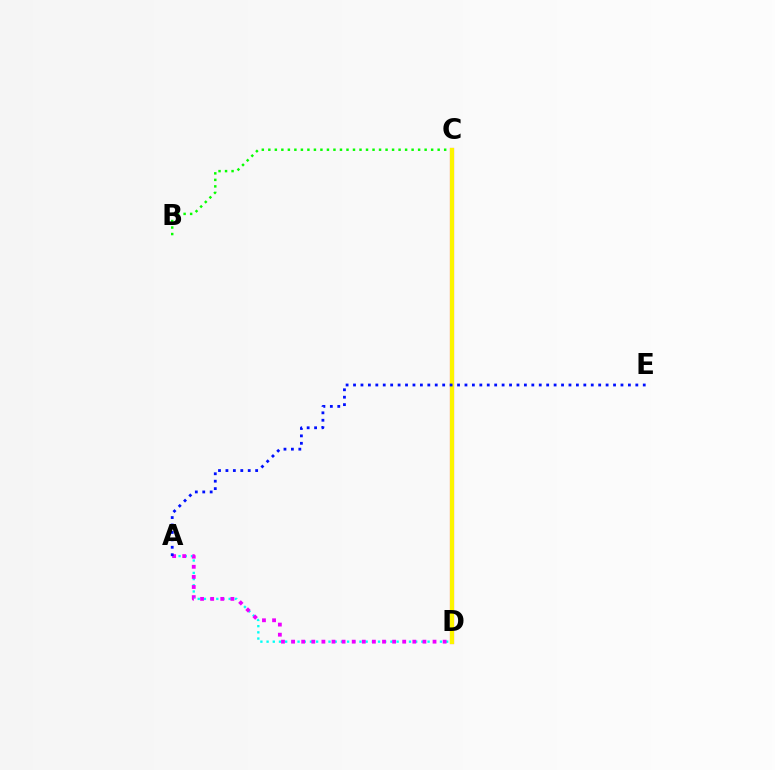{('B', 'C'): [{'color': '#08ff00', 'line_style': 'dotted', 'thickness': 1.77}], ('A', 'D'): [{'color': '#00fff6', 'line_style': 'dotted', 'thickness': 1.68}, {'color': '#ee00ff', 'line_style': 'dotted', 'thickness': 2.74}], ('C', 'D'): [{'color': '#ff0000', 'line_style': 'solid', 'thickness': 2.98}, {'color': '#fcf500', 'line_style': 'solid', 'thickness': 2.95}], ('A', 'E'): [{'color': '#0010ff', 'line_style': 'dotted', 'thickness': 2.02}]}